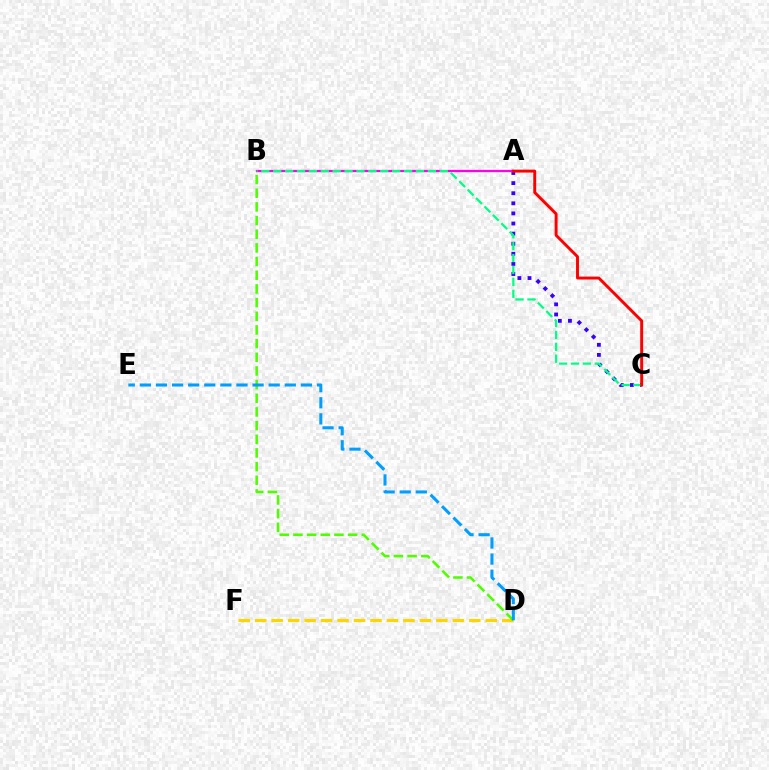{('A', 'C'): [{'color': '#3700ff', 'line_style': 'dotted', 'thickness': 2.74}, {'color': '#ff0000', 'line_style': 'solid', 'thickness': 2.11}], ('A', 'B'): [{'color': '#ff00ed', 'line_style': 'solid', 'thickness': 1.63}], ('D', 'F'): [{'color': '#ffd500', 'line_style': 'dashed', 'thickness': 2.24}], ('B', 'C'): [{'color': '#00ff86', 'line_style': 'dashed', 'thickness': 1.62}], ('B', 'D'): [{'color': '#4fff00', 'line_style': 'dashed', 'thickness': 1.86}], ('D', 'E'): [{'color': '#009eff', 'line_style': 'dashed', 'thickness': 2.19}]}